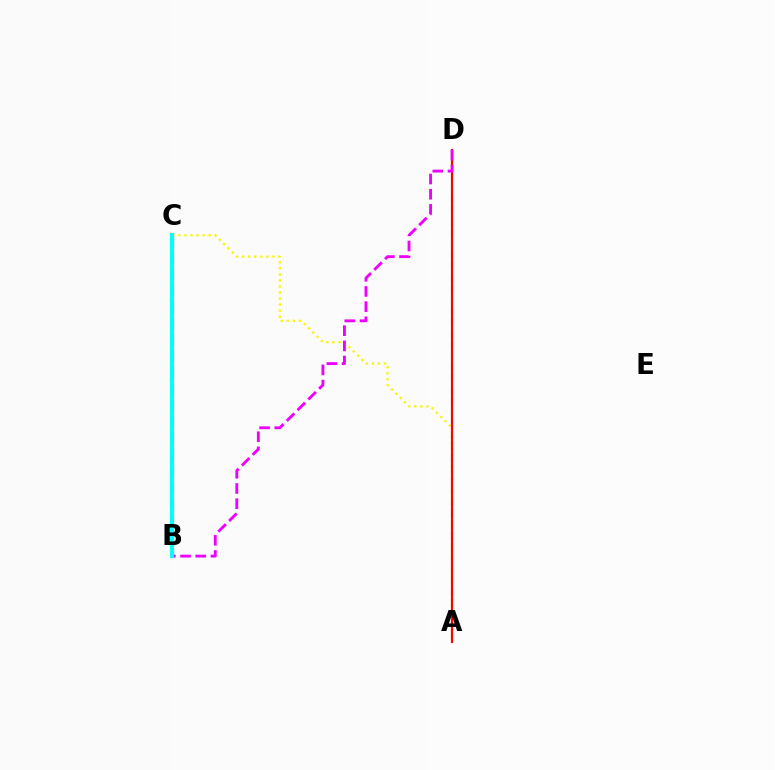{('B', 'C'): [{'color': '#0010ff', 'line_style': 'dashed', 'thickness': 2.23}, {'color': '#00fff6', 'line_style': 'solid', 'thickness': 2.95}], ('A', 'C'): [{'color': '#fcf500', 'line_style': 'dotted', 'thickness': 1.64}], ('A', 'D'): [{'color': '#08ff00', 'line_style': 'dashed', 'thickness': 1.53}, {'color': '#ff0000', 'line_style': 'solid', 'thickness': 1.55}], ('B', 'D'): [{'color': '#ee00ff', 'line_style': 'dashed', 'thickness': 2.06}]}